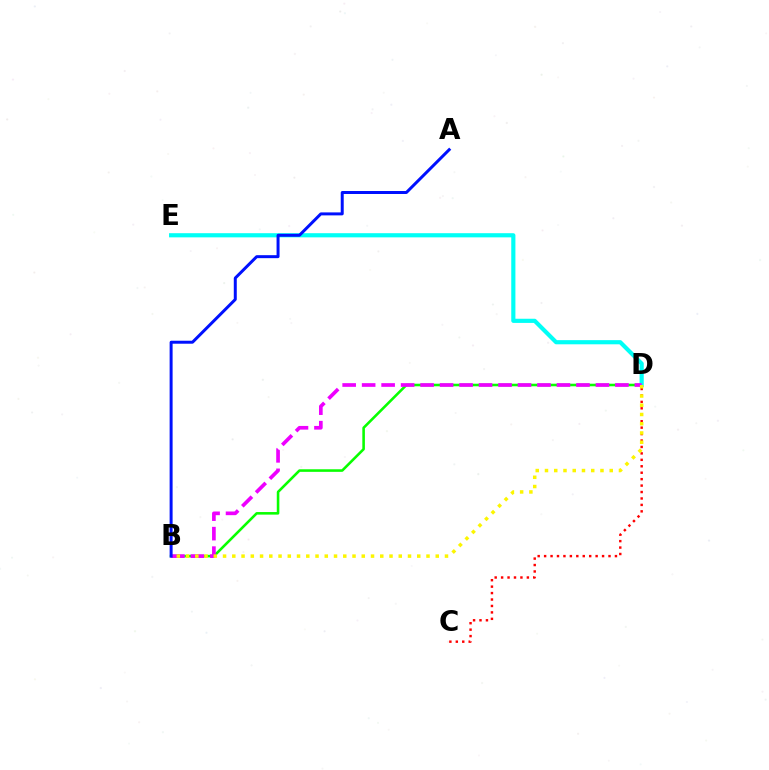{('B', 'D'): [{'color': '#08ff00', 'line_style': 'solid', 'thickness': 1.85}, {'color': '#ee00ff', 'line_style': 'dashed', 'thickness': 2.65}, {'color': '#fcf500', 'line_style': 'dotted', 'thickness': 2.51}], ('D', 'E'): [{'color': '#00fff6', 'line_style': 'solid', 'thickness': 2.99}], ('C', 'D'): [{'color': '#ff0000', 'line_style': 'dotted', 'thickness': 1.75}], ('A', 'B'): [{'color': '#0010ff', 'line_style': 'solid', 'thickness': 2.15}]}